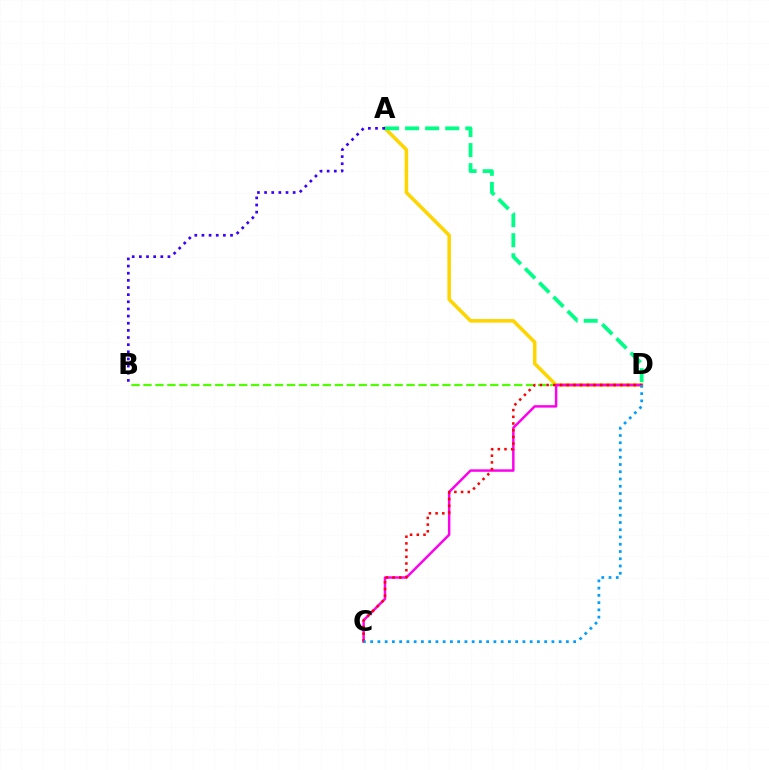{('A', 'D'): [{'color': '#ffd500', 'line_style': 'solid', 'thickness': 2.54}, {'color': '#00ff86', 'line_style': 'dashed', 'thickness': 2.73}], ('B', 'D'): [{'color': '#4fff00', 'line_style': 'dashed', 'thickness': 1.62}], ('C', 'D'): [{'color': '#ff00ed', 'line_style': 'solid', 'thickness': 1.78}, {'color': '#ff0000', 'line_style': 'dotted', 'thickness': 1.82}, {'color': '#009eff', 'line_style': 'dotted', 'thickness': 1.97}], ('A', 'B'): [{'color': '#3700ff', 'line_style': 'dotted', 'thickness': 1.94}]}